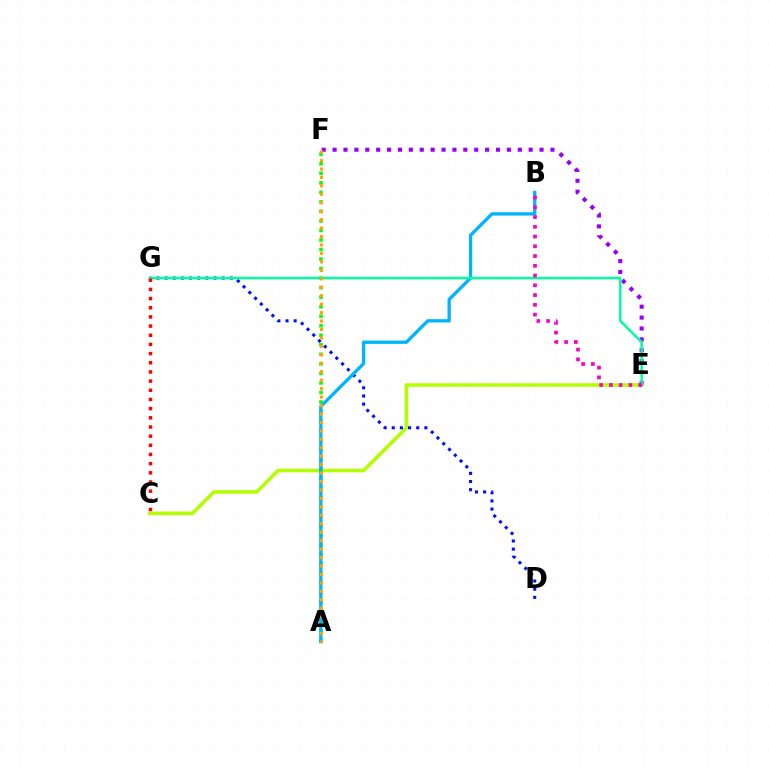{('E', 'F'): [{'color': '#9b00ff', 'line_style': 'dotted', 'thickness': 2.96}], ('C', 'E'): [{'color': '#b3ff00', 'line_style': 'solid', 'thickness': 2.55}], ('D', 'G'): [{'color': '#0010ff', 'line_style': 'dotted', 'thickness': 2.22}], ('A', 'F'): [{'color': '#08ff00', 'line_style': 'dotted', 'thickness': 2.59}, {'color': '#ffa500', 'line_style': 'dotted', 'thickness': 2.29}], ('A', 'B'): [{'color': '#00b5ff', 'line_style': 'solid', 'thickness': 2.39}], ('E', 'G'): [{'color': '#00ff9d', 'line_style': 'solid', 'thickness': 1.8}], ('B', 'E'): [{'color': '#ff00bd', 'line_style': 'dotted', 'thickness': 2.65}], ('C', 'G'): [{'color': '#ff0000', 'line_style': 'dotted', 'thickness': 2.49}]}